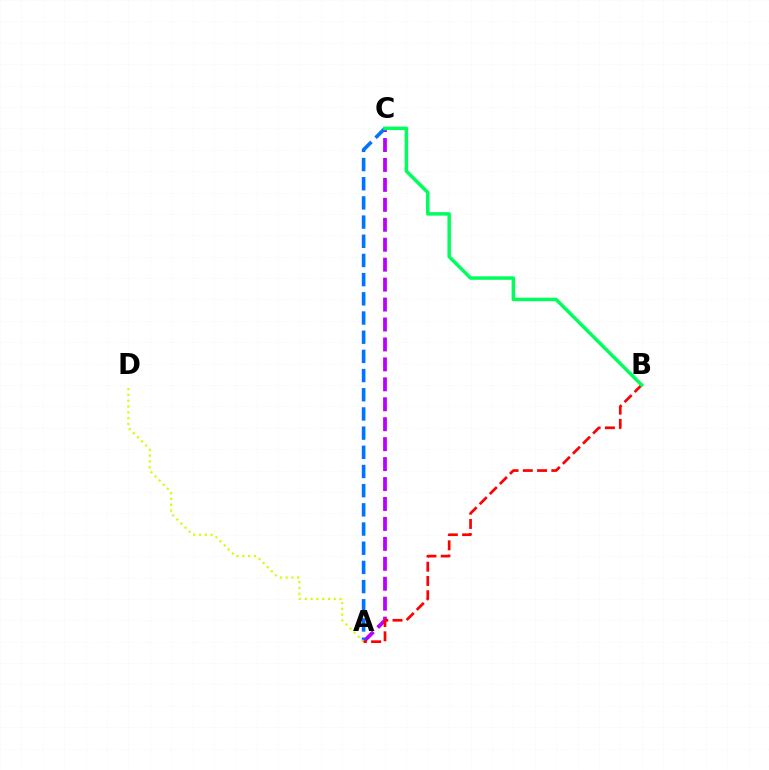{('A', 'C'): [{'color': '#b900ff', 'line_style': 'dashed', 'thickness': 2.71}, {'color': '#0074ff', 'line_style': 'dashed', 'thickness': 2.61}], ('A', 'D'): [{'color': '#d1ff00', 'line_style': 'dotted', 'thickness': 1.57}], ('A', 'B'): [{'color': '#ff0000', 'line_style': 'dashed', 'thickness': 1.94}], ('B', 'C'): [{'color': '#00ff5c', 'line_style': 'solid', 'thickness': 2.52}]}